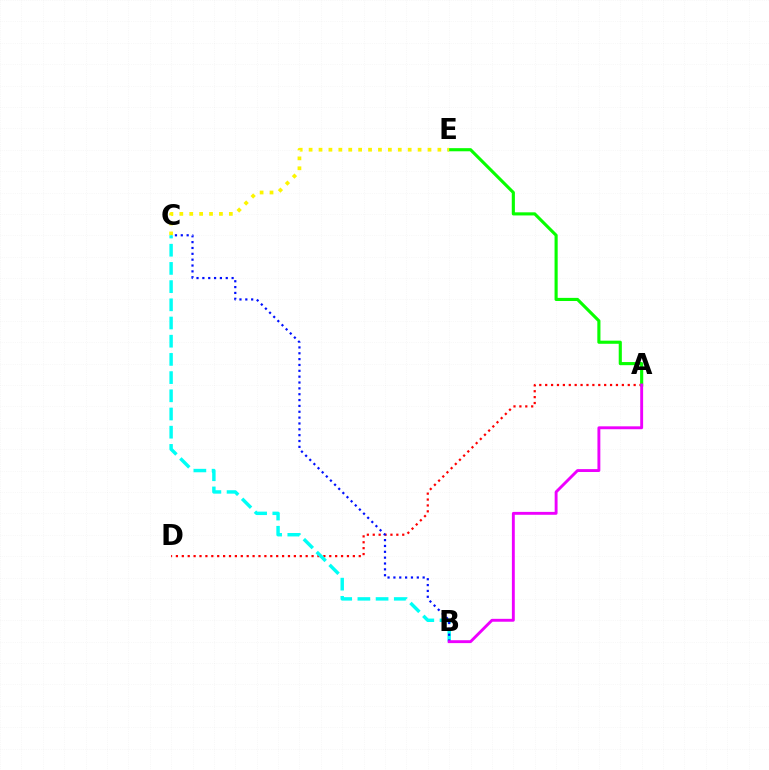{('A', 'D'): [{'color': '#ff0000', 'line_style': 'dotted', 'thickness': 1.6}], ('A', 'E'): [{'color': '#08ff00', 'line_style': 'solid', 'thickness': 2.25}], ('C', 'E'): [{'color': '#fcf500', 'line_style': 'dotted', 'thickness': 2.69}], ('B', 'C'): [{'color': '#00fff6', 'line_style': 'dashed', 'thickness': 2.47}, {'color': '#0010ff', 'line_style': 'dotted', 'thickness': 1.59}], ('A', 'B'): [{'color': '#ee00ff', 'line_style': 'solid', 'thickness': 2.08}]}